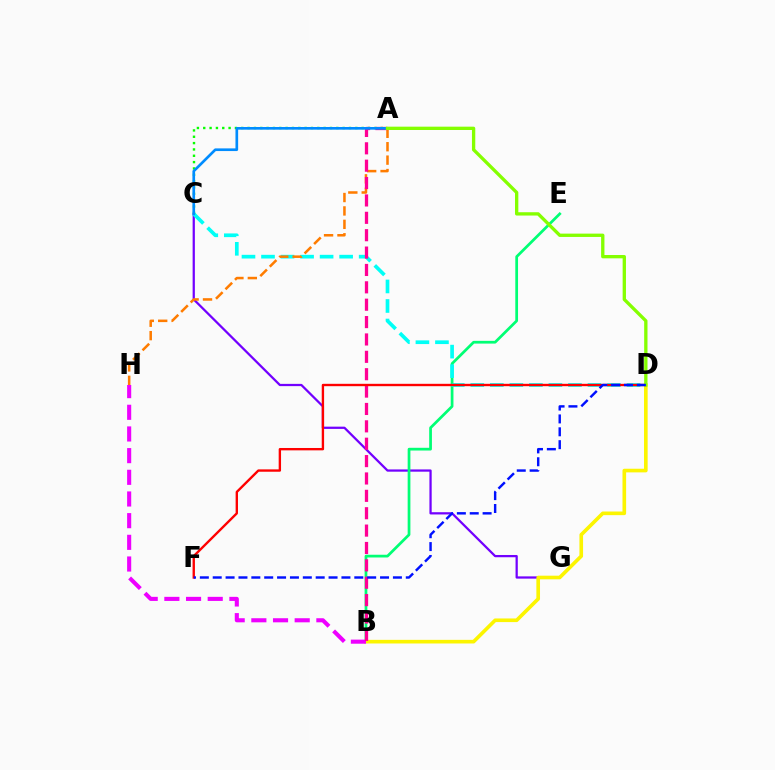{('C', 'G'): [{'color': '#7200ff', 'line_style': 'solid', 'thickness': 1.62}], ('B', 'E'): [{'color': '#00ff74', 'line_style': 'solid', 'thickness': 1.97}], ('C', 'D'): [{'color': '#00fff6', 'line_style': 'dashed', 'thickness': 2.65}], ('A', 'C'): [{'color': '#08ff00', 'line_style': 'dotted', 'thickness': 1.72}, {'color': '#008cff', 'line_style': 'solid', 'thickness': 1.92}], ('B', 'D'): [{'color': '#fcf500', 'line_style': 'solid', 'thickness': 2.62}], ('A', 'H'): [{'color': '#ff7c00', 'line_style': 'dashed', 'thickness': 1.82}], ('B', 'H'): [{'color': '#ee00ff', 'line_style': 'dashed', 'thickness': 2.94}], ('A', 'B'): [{'color': '#ff0094', 'line_style': 'dashed', 'thickness': 2.36}], ('D', 'F'): [{'color': '#ff0000', 'line_style': 'solid', 'thickness': 1.7}, {'color': '#0010ff', 'line_style': 'dashed', 'thickness': 1.75}], ('A', 'D'): [{'color': '#84ff00', 'line_style': 'solid', 'thickness': 2.39}]}